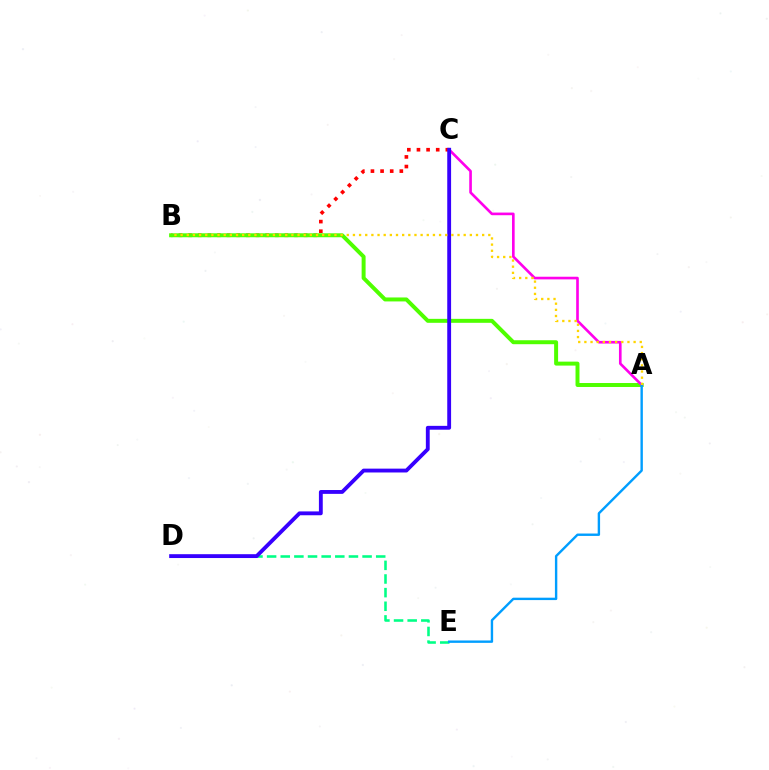{('B', 'C'): [{'color': '#ff0000', 'line_style': 'dotted', 'thickness': 2.62}], ('D', 'E'): [{'color': '#00ff86', 'line_style': 'dashed', 'thickness': 1.85}], ('A', 'B'): [{'color': '#4fff00', 'line_style': 'solid', 'thickness': 2.85}, {'color': '#ffd500', 'line_style': 'dotted', 'thickness': 1.67}], ('A', 'C'): [{'color': '#ff00ed', 'line_style': 'solid', 'thickness': 1.9}], ('A', 'E'): [{'color': '#009eff', 'line_style': 'solid', 'thickness': 1.73}], ('C', 'D'): [{'color': '#3700ff', 'line_style': 'solid', 'thickness': 2.77}]}